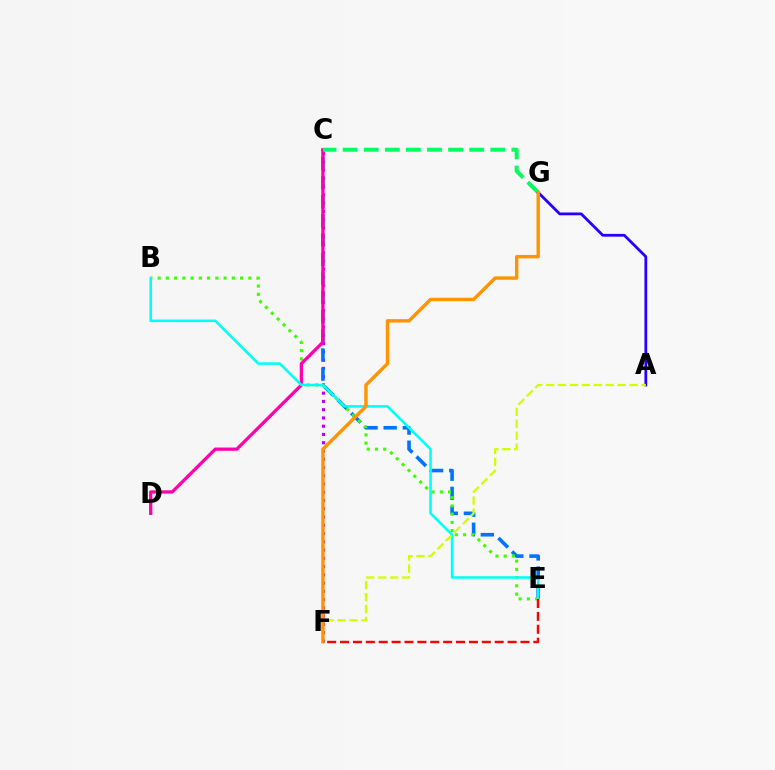{('C', 'F'): [{'color': '#b900ff', 'line_style': 'dotted', 'thickness': 2.24}], ('C', 'E'): [{'color': '#0074ff', 'line_style': 'dashed', 'thickness': 2.6}], ('B', 'E'): [{'color': '#3dff00', 'line_style': 'dotted', 'thickness': 2.24}, {'color': '#00fff6', 'line_style': 'solid', 'thickness': 1.84}], ('C', 'D'): [{'color': '#ff00ac', 'line_style': 'solid', 'thickness': 2.35}], ('C', 'G'): [{'color': '#00ff5c', 'line_style': 'dashed', 'thickness': 2.87}], ('A', 'G'): [{'color': '#2500ff', 'line_style': 'solid', 'thickness': 2.0}], ('A', 'F'): [{'color': '#d1ff00', 'line_style': 'dashed', 'thickness': 1.62}], ('F', 'G'): [{'color': '#ff9400', 'line_style': 'solid', 'thickness': 2.45}], ('E', 'F'): [{'color': '#ff0000', 'line_style': 'dashed', 'thickness': 1.75}]}